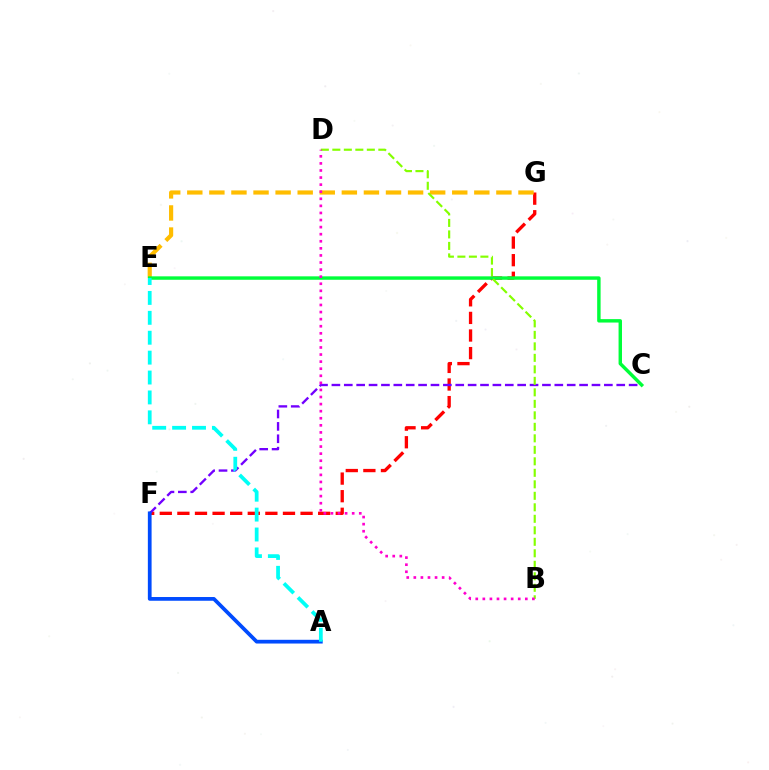{('F', 'G'): [{'color': '#ff0000', 'line_style': 'dashed', 'thickness': 2.39}], ('C', 'F'): [{'color': '#7200ff', 'line_style': 'dashed', 'thickness': 1.68}], ('E', 'G'): [{'color': '#ffbd00', 'line_style': 'dashed', 'thickness': 3.0}], ('C', 'E'): [{'color': '#00ff39', 'line_style': 'solid', 'thickness': 2.47}], ('B', 'D'): [{'color': '#84ff00', 'line_style': 'dashed', 'thickness': 1.56}, {'color': '#ff00cf', 'line_style': 'dotted', 'thickness': 1.92}], ('A', 'F'): [{'color': '#004bff', 'line_style': 'solid', 'thickness': 2.69}], ('A', 'E'): [{'color': '#00fff6', 'line_style': 'dashed', 'thickness': 2.7}]}